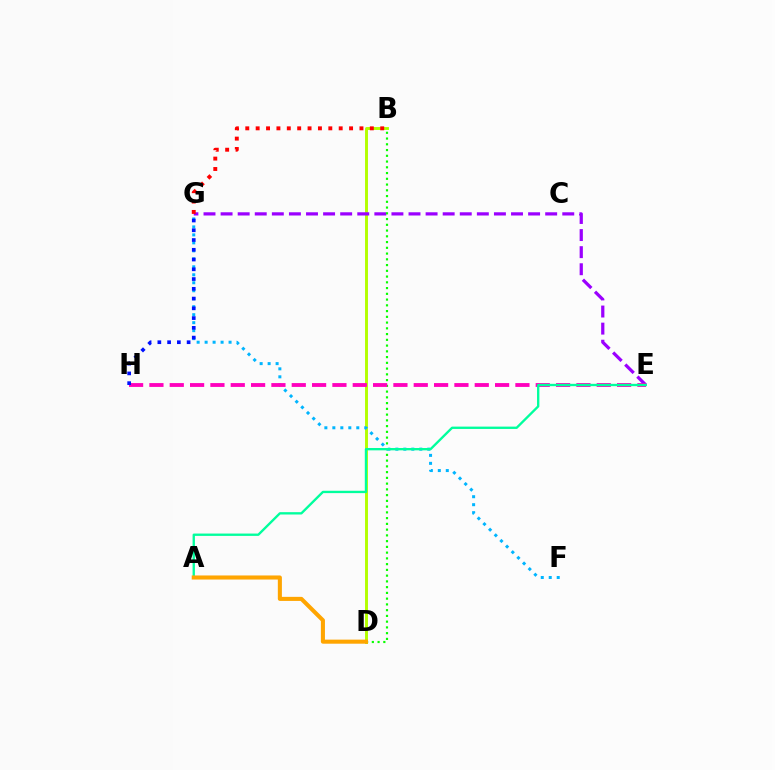{('B', 'D'): [{'color': '#b3ff00', 'line_style': 'solid', 'thickness': 2.11}, {'color': '#08ff00', 'line_style': 'dotted', 'thickness': 1.56}], ('E', 'G'): [{'color': '#9b00ff', 'line_style': 'dashed', 'thickness': 2.32}], ('F', 'G'): [{'color': '#00b5ff', 'line_style': 'dotted', 'thickness': 2.17}], ('B', 'G'): [{'color': '#ff0000', 'line_style': 'dotted', 'thickness': 2.82}], ('E', 'H'): [{'color': '#ff00bd', 'line_style': 'dashed', 'thickness': 2.76}], ('G', 'H'): [{'color': '#0010ff', 'line_style': 'dotted', 'thickness': 2.65}], ('A', 'E'): [{'color': '#00ff9d', 'line_style': 'solid', 'thickness': 1.69}], ('A', 'D'): [{'color': '#ffa500', 'line_style': 'solid', 'thickness': 2.93}]}